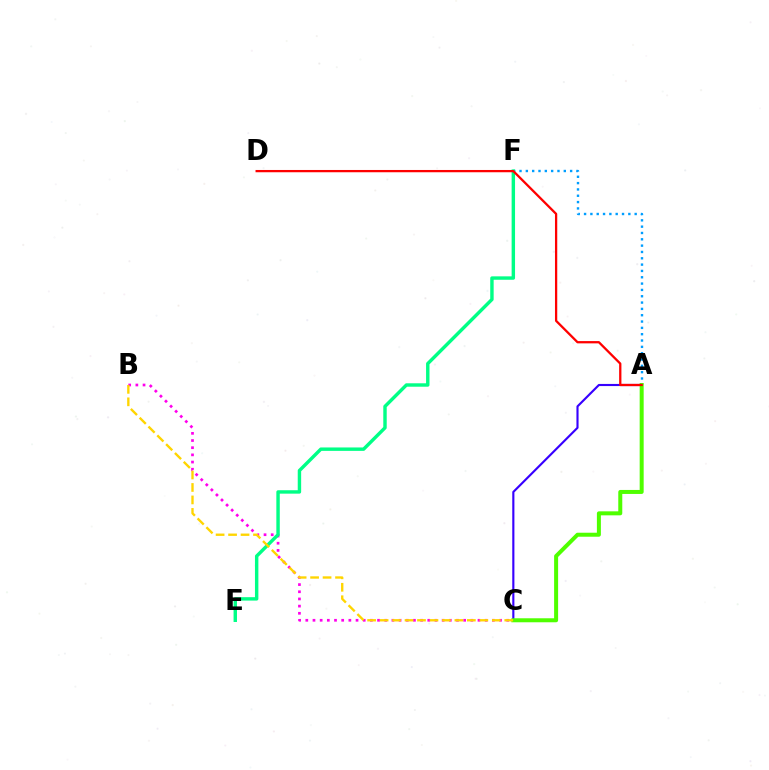{('B', 'C'): [{'color': '#ff00ed', 'line_style': 'dotted', 'thickness': 1.95}, {'color': '#ffd500', 'line_style': 'dashed', 'thickness': 1.69}], ('A', 'F'): [{'color': '#009eff', 'line_style': 'dotted', 'thickness': 1.72}], ('A', 'C'): [{'color': '#3700ff', 'line_style': 'solid', 'thickness': 1.54}, {'color': '#4fff00', 'line_style': 'solid', 'thickness': 2.88}], ('E', 'F'): [{'color': '#00ff86', 'line_style': 'solid', 'thickness': 2.46}], ('A', 'D'): [{'color': '#ff0000', 'line_style': 'solid', 'thickness': 1.64}]}